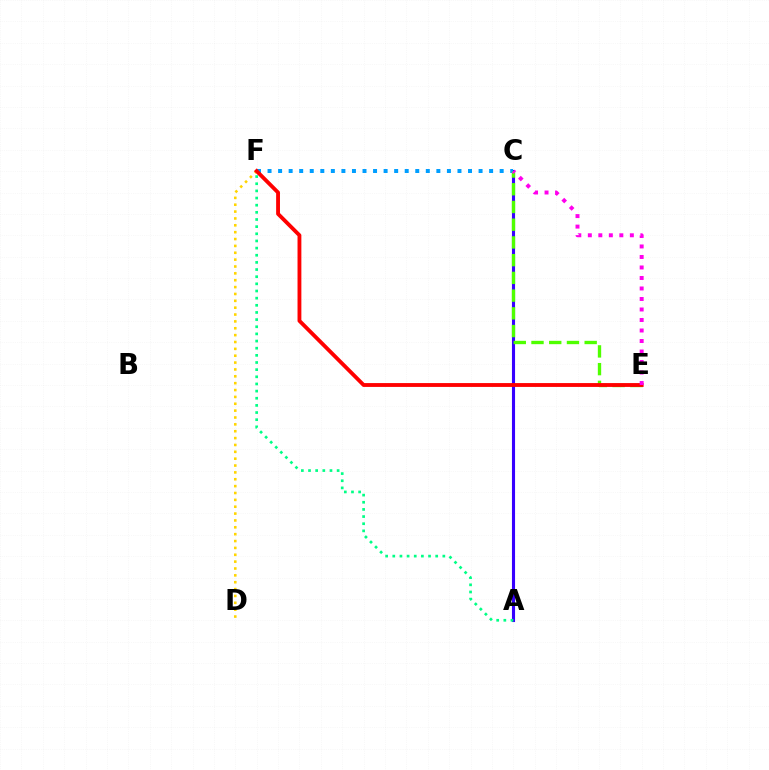{('A', 'C'): [{'color': '#3700ff', 'line_style': 'solid', 'thickness': 2.23}], ('D', 'F'): [{'color': '#ffd500', 'line_style': 'dotted', 'thickness': 1.86}], ('C', 'F'): [{'color': '#009eff', 'line_style': 'dotted', 'thickness': 2.87}], ('C', 'E'): [{'color': '#4fff00', 'line_style': 'dashed', 'thickness': 2.41}, {'color': '#ff00ed', 'line_style': 'dotted', 'thickness': 2.85}], ('E', 'F'): [{'color': '#ff0000', 'line_style': 'solid', 'thickness': 2.77}], ('A', 'F'): [{'color': '#00ff86', 'line_style': 'dotted', 'thickness': 1.94}]}